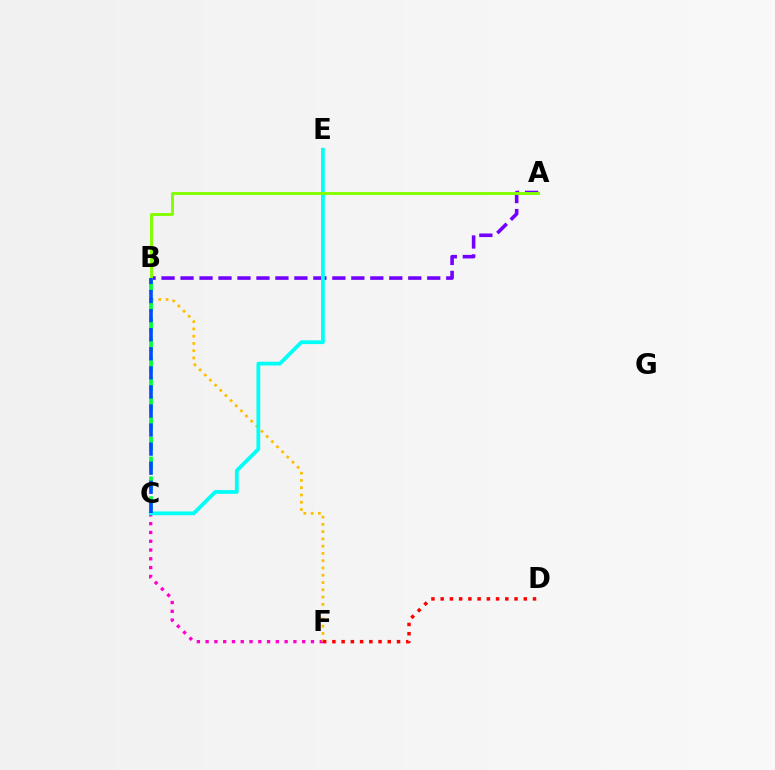{('C', 'F'): [{'color': '#ff00cf', 'line_style': 'dotted', 'thickness': 2.39}], ('B', 'F'): [{'color': '#ffbd00', 'line_style': 'dotted', 'thickness': 1.98}], ('A', 'B'): [{'color': '#7200ff', 'line_style': 'dashed', 'thickness': 2.58}, {'color': '#84ff00', 'line_style': 'solid', 'thickness': 2.11}], ('B', 'C'): [{'color': '#00ff39', 'line_style': 'dashed', 'thickness': 2.7}, {'color': '#004bff', 'line_style': 'dashed', 'thickness': 2.59}], ('C', 'E'): [{'color': '#00fff6', 'line_style': 'solid', 'thickness': 2.71}], ('D', 'F'): [{'color': '#ff0000', 'line_style': 'dotted', 'thickness': 2.51}]}